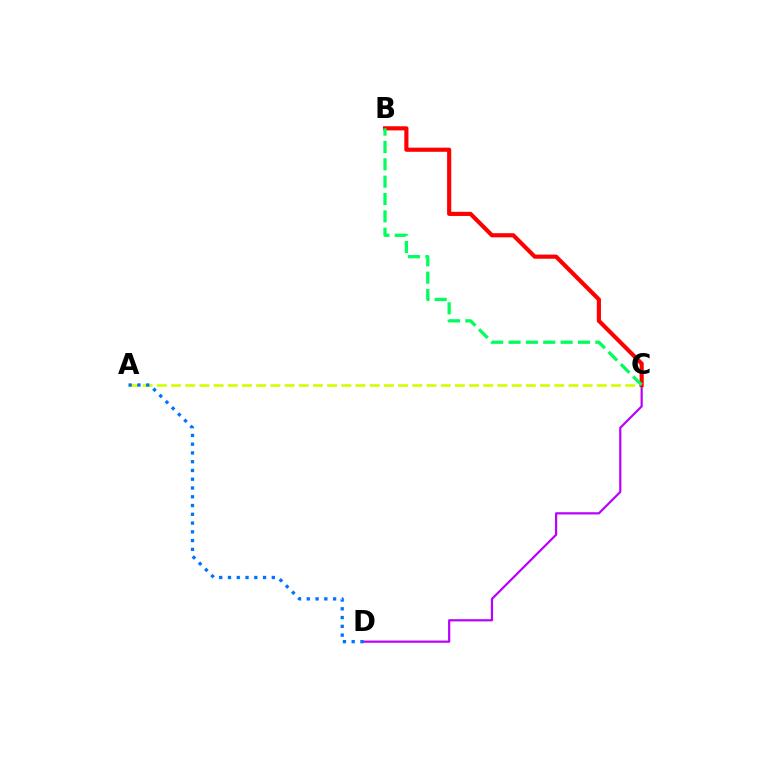{('C', 'D'): [{'color': '#b900ff', 'line_style': 'solid', 'thickness': 1.58}], ('A', 'C'): [{'color': '#d1ff00', 'line_style': 'dashed', 'thickness': 1.93}], ('B', 'C'): [{'color': '#ff0000', 'line_style': 'solid', 'thickness': 2.98}, {'color': '#00ff5c', 'line_style': 'dashed', 'thickness': 2.36}], ('A', 'D'): [{'color': '#0074ff', 'line_style': 'dotted', 'thickness': 2.38}]}